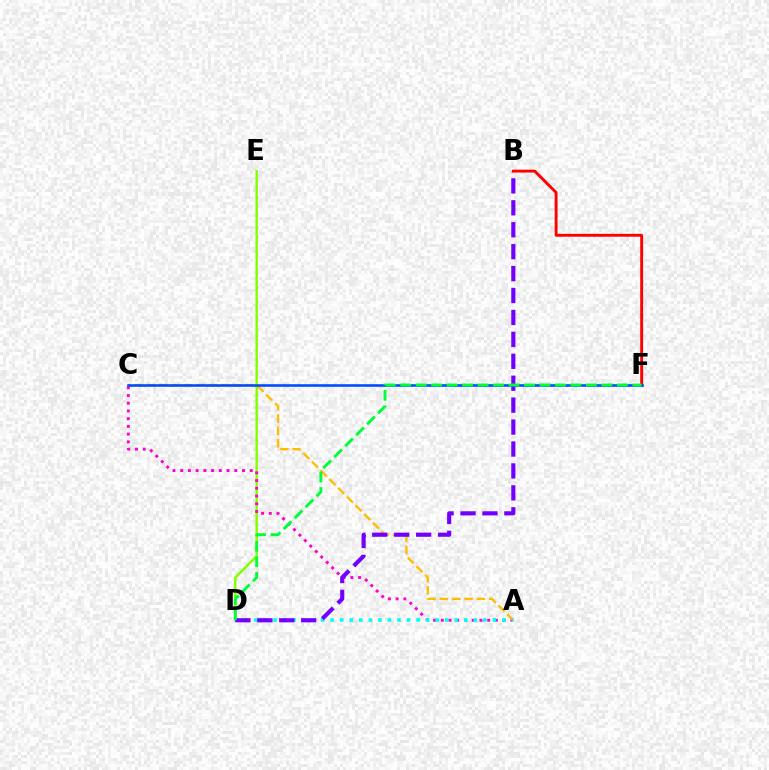{('D', 'E'): [{'color': '#84ff00', 'line_style': 'solid', 'thickness': 1.77}], ('A', 'C'): [{'color': '#ff00cf', 'line_style': 'dotted', 'thickness': 2.1}, {'color': '#ffbd00', 'line_style': 'dashed', 'thickness': 1.67}], ('A', 'D'): [{'color': '#00fff6', 'line_style': 'dotted', 'thickness': 2.59}], ('B', 'D'): [{'color': '#7200ff', 'line_style': 'dashed', 'thickness': 2.98}], ('B', 'F'): [{'color': '#ff0000', 'line_style': 'solid', 'thickness': 2.09}], ('C', 'F'): [{'color': '#004bff', 'line_style': 'solid', 'thickness': 1.86}], ('D', 'F'): [{'color': '#00ff39', 'line_style': 'dashed', 'thickness': 2.1}]}